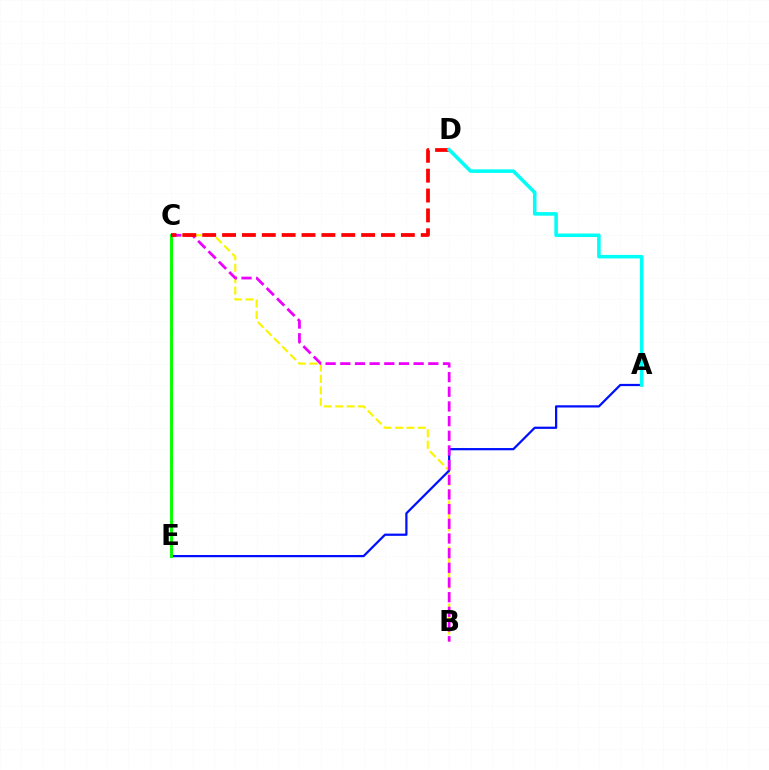{('B', 'C'): [{'color': '#fcf500', 'line_style': 'dashed', 'thickness': 1.55}, {'color': '#ee00ff', 'line_style': 'dashed', 'thickness': 1.99}], ('A', 'E'): [{'color': '#0010ff', 'line_style': 'solid', 'thickness': 1.61}], ('C', 'E'): [{'color': '#08ff00', 'line_style': 'solid', 'thickness': 2.12}], ('C', 'D'): [{'color': '#ff0000', 'line_style': 'dashed', 'thickness': 2.7}], ('A', 'D'): [{'color': '#00fff6', 'line_style': 'solid', 'thickness': 2.55}]}